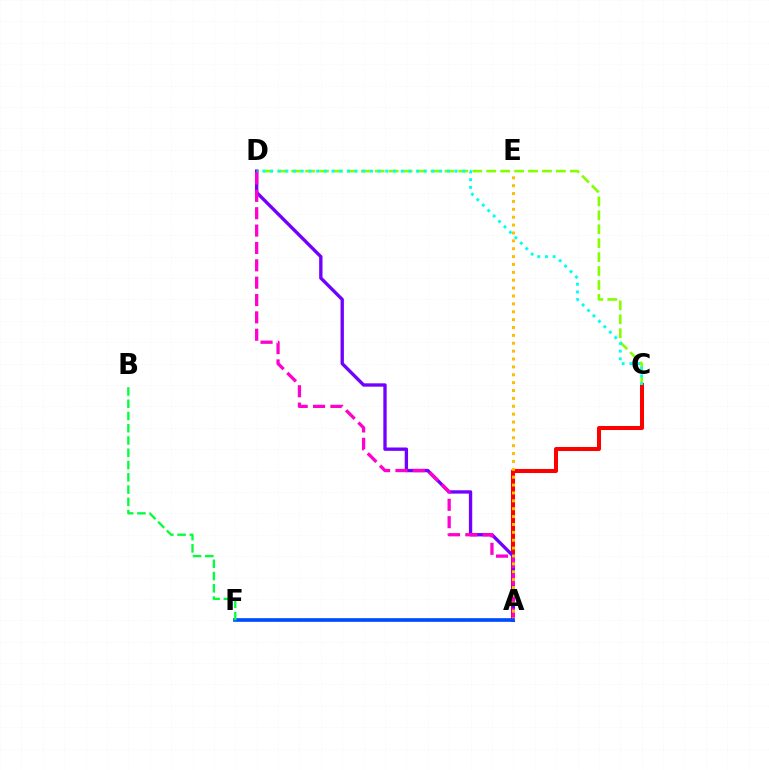{('A', 'C'): [{'color': '#ff0000', 'line_style': 'solid', 'thickness': 2.9}], ('C', 'D'): [{'color': '#84ff00', 'line_style': 'dashed', 'thickness': 1.89}, {'color': '#00fff6', 'line_style': 'dotted', 'thickness': 2.09}], ('A', 'D'): [{'color': '#7200ff', 'line_style': 'solid', 'thickness': 2.41}, {'color': '#ff00cf', 'line_style': 'dashed', 'thickness': 2.36}], ('A', 'E'): [{'color': '#ffbd00', 'line_style': 'dotted', 'thickness': 2.14}], ('A', 'F'): [{'color': '#004bff', 'line_style': 'solid', 'thickness': 2.64}], ('B', 'F'): [{'color': '#00ff39', 'line_style': 'dashed', 'thickness': 1.67}]}